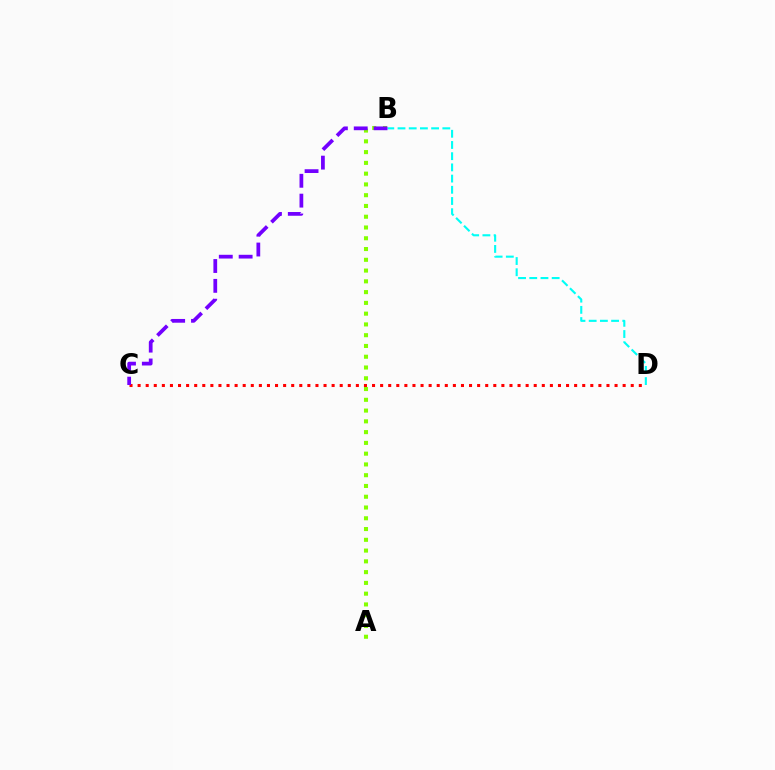{('C', 'D'): [{'color': '#ff0000', 'line_style': 'dotted', 'thickness': 2.2}], ('B', 'D'): [{'color': '#00fff6', 'line_style': 'dashed', 'thickness': 1.52}], ('A', 'B'): [{'color': '#84ff00', 'line_style': 'dotted', 'thickness': 2.93}], ('B', 'C'): [{'color': '#7200ff', 'line_style': 'dashed', 'thickness': 2.7}]}